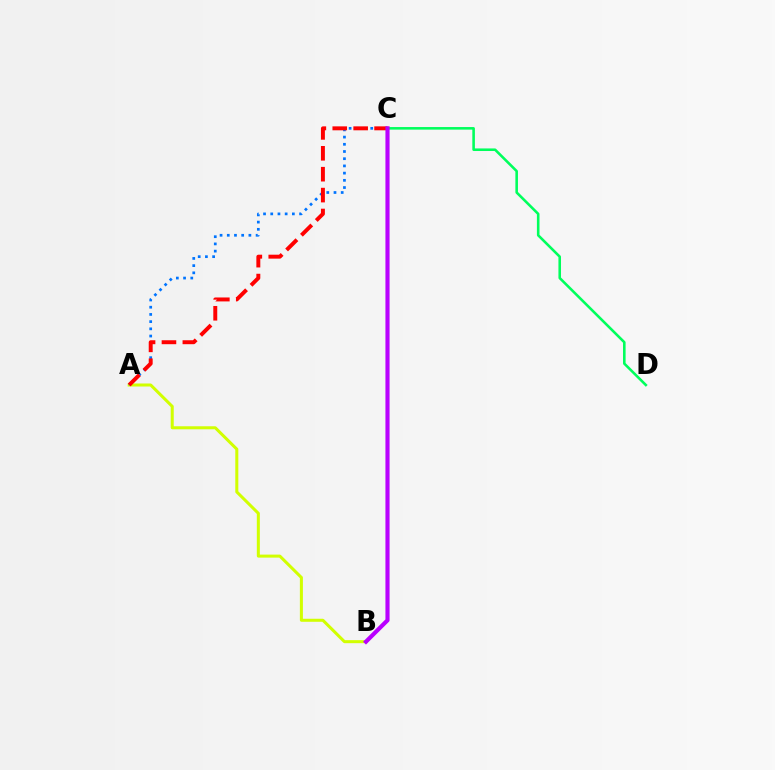{('A', 'B'): [{'color': '#d1ff00', 'line_style': 'solid', 'thickness': 2.18}], ('A', 'C'): [{'color': '#0074ff', 'line_style': 'dotted', 'thickness': 1.96}, {'color': '#ff0000', 'line_style': 'dashed', 'thickness': 2.84}], ('C', 'D'): [{'color': '#00ff5c', 'line_style': 'solid', 'thickness': 1.86}], ('B', 'C'): [{'color': '#b900ff', 'line_style': 'solid', 'thickness': 2.97}]}